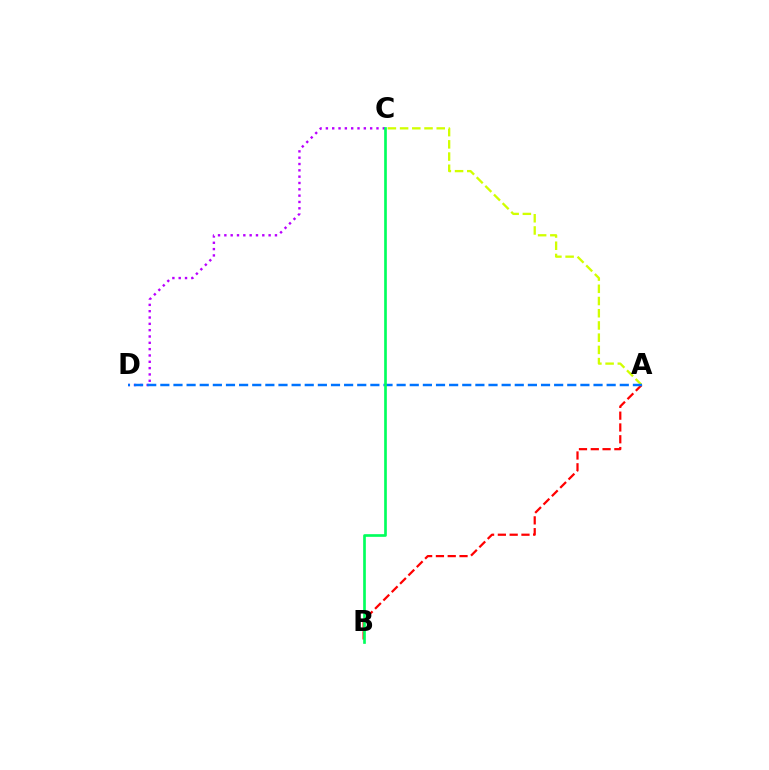{('C', 'D'): [{'color': '#b900ff', 'line_style': 'dotted', 'thickness': 1.72}], ('A', 'B'): [{'color': '#ff0000', 'line_style': 'dashed', 'thickness': 1.6}], ('A', 'C'): [{'color': '#d1ff00', 'line_style': 'dashed', 'thickness': 1.66}], ('A', 'D'): [{'color': '#0074ff', 'line_style': 'dashed', 'thickness': 1.78}], ('B', 'C'): [{'color': '#00ff5c', 'line_style': 'solid', 'thickness': 1.92}]}